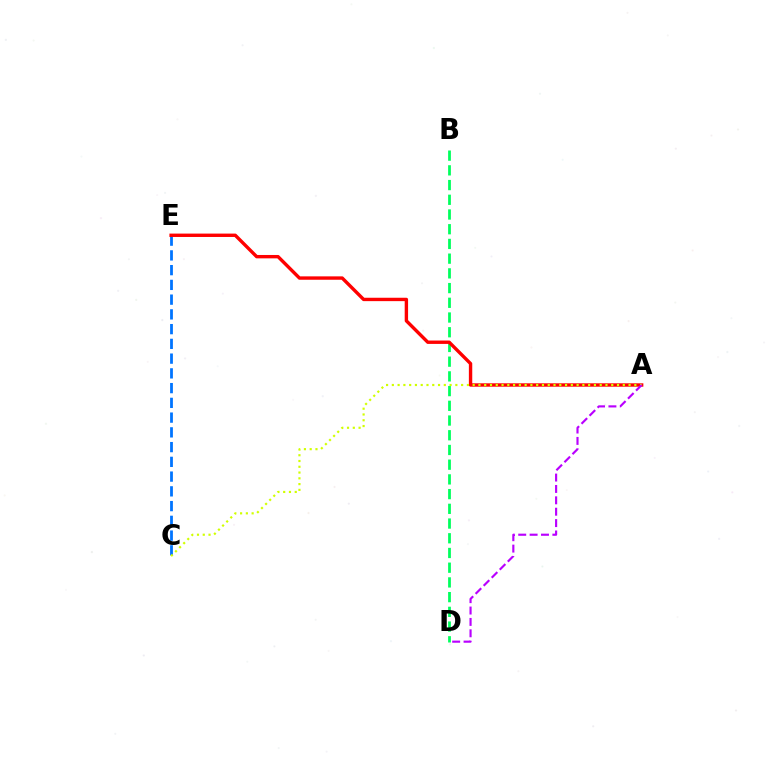{('B', 'D'): [{'color': '#00ff5c', 'line_style': 'dashed', 'thickness': 2.0}], ('C', 'E'): [{'color': '#0074ff', 'line_style': 'dashed', 'thickness': 2.0}], ('A', 'E'): [{'color': '#ff0000', 'line_style': 'solid', 'thickness': 2.44}], ('A', 'C'): [{'color': '#d1ff00', 'line_style': 'dotted', 'thickness': 1.57}], ('A', 'D'): [{'color': '#b900ff', 'line_style': 'dashed', 'thickness': 1.55}]}